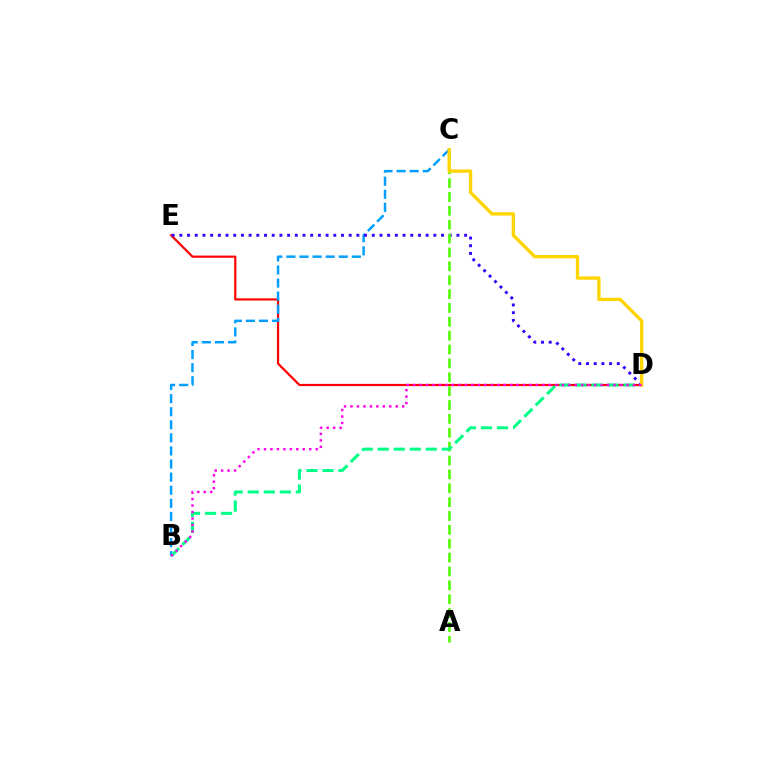{('D', 'E'): [{'color': '#ff0000', 'line_style': 'solid', 'thickness': 1.58}, {'color': '#3700ff', 'line_style': 'dotted', 'thickness': 2.09}], ('B', 'C'): [{'color': '#009eff', 'line_style': 'dashed', 'thickness': 1.78}], ('A', 'C'): [{'color': '#4fff00', 'line_style': 'dashed', 'thickness': 1.88}], ('B', 'D'): [{'color': '#00ff86', 'line_style': 'dashed', 'thickness': 2.18}, {'color': '#ff00ed', 'line_style': 'dotted', 'thickness': 1.76}], ('C', 'D'): [{'color': '#ffd500', 'line_style': 'solid', 'thickness': 2.4}]}